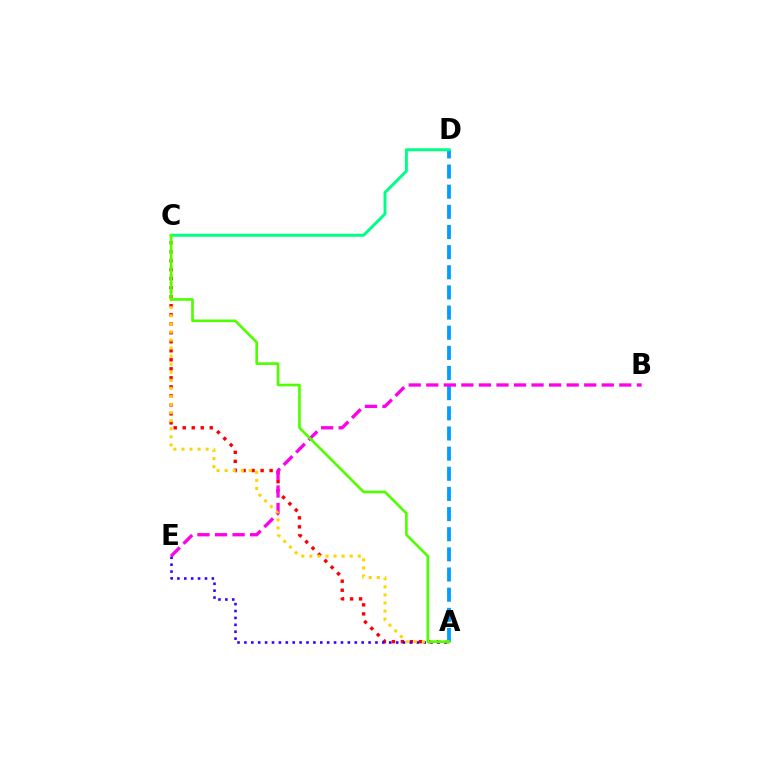{('A', 'C'): [{'color': '#ff0000', 'line_style': 'dotted', 'thickness': 2.45}, {'color': '#ffd500', 'line_style': 'dotted', 'thickness': 2.19}, {'color': '#4fff00', 'line_style': 'solid', 'thickness': 1.9}], ('A', 'D'): [{'color': '#009eff', 'line_style': 'dashed', 'thickness': 2.74}], ('B', 'E'): [{'color': '#ff00ed', 'line_style': 'dashed', 'thickness': 2.38}], ('C', 'D'): [{'color': '#00ff86', 'line_style': 'solid', 'thickness': 2.13}], ('A', 'E'): [{'color': '#3700ff', 'line_style': 'dotted', 'thickness': 1.87}]}